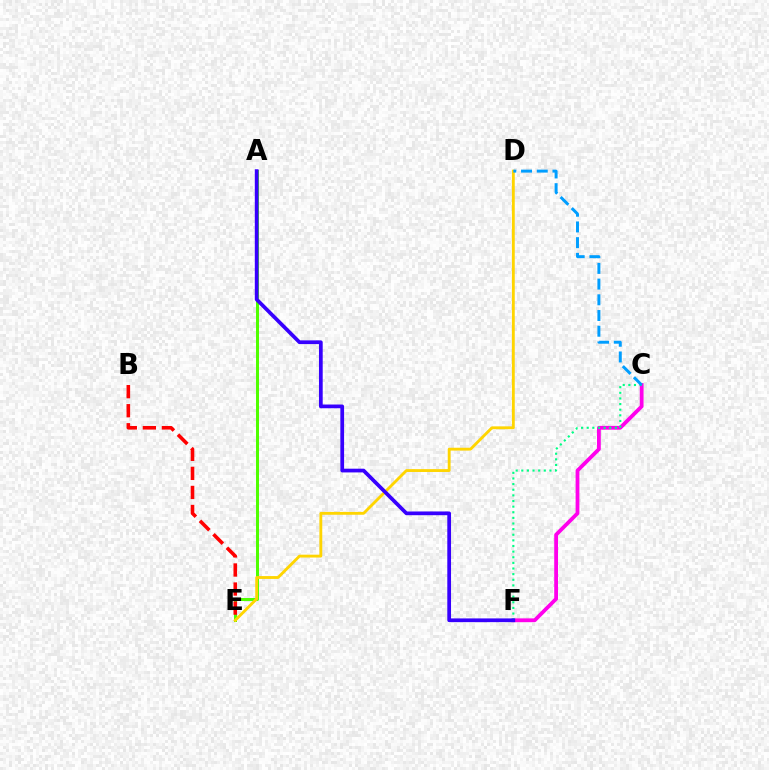{('C', 'F'): [{'color': '#ff00ed', 'line_style': 'solid', 'thickness': 2.73}, {'color': '#00ff86', 'line_style': 'dotted', 'thickness': 1.53}], ('A', 'E'): [{'color': '#4fff00', 'line_style': 'solid', 'thickness': 2.16}], ('D', 'E'): [{'color': '#ffd500', 'line_style': 'solid', 'thickness': 2.05}], ('B', 'E'): [{'color': '#ff0000', 'line_style': 'dashed', 'thickness': 2.59}], ('C', 'D'): [{'color': '#009eff', 'line_style': 'dashed', 'thickness': 2.13}], ('A', 'F'): [{'color': '#3700ff', 'line_style': 'solid', 'thickness': 2.69}]}